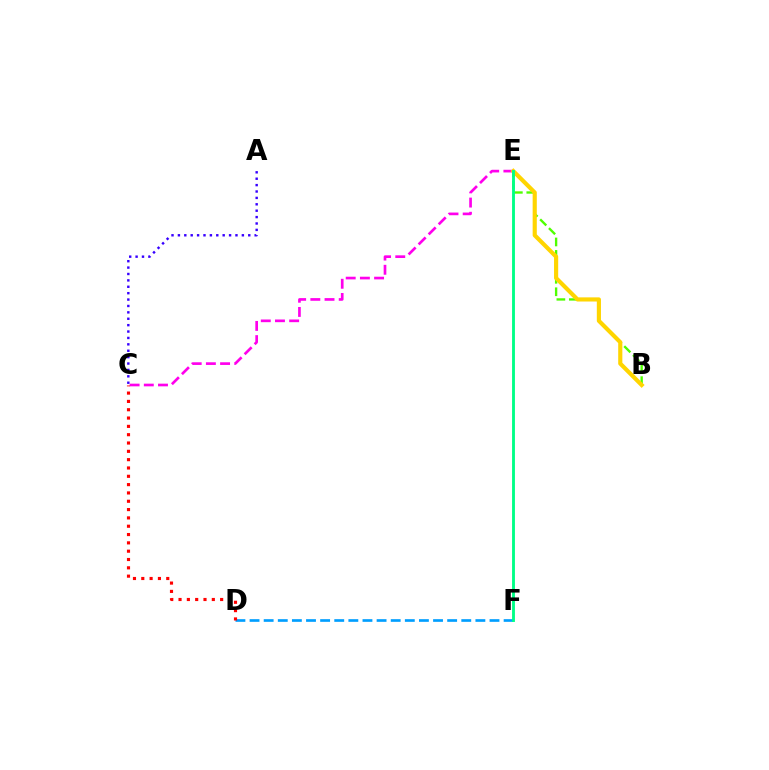{('B', 'E'): [{'color': '#4fff00', 'line_style': 'dashed', 'thickness': 1.69}, {'color': '#ffd500', 'line_style': 'solid', 'thickness': 2.99}], ('A', 'C'): [{'color': '#3700ff', 'line_style': 'dotted', 'thickness': 1.74}], ('D', 'F'): [{'color': '#009eff', 'line_style': 'dashed', 'thickness': 1.92}], ('C', 'E'): [{'color': '#ff00ed', 'line_style': 'dashed', 'thickness': 1.93}], ('C', 'D'): [{'color': '#ff0000', 'line_style': 'dotted', 'thickness': 2.26}], ('E', 'F'): [{'color': '#00ff86', 'line_style': 'solid', 'thickness': 2.06}]}